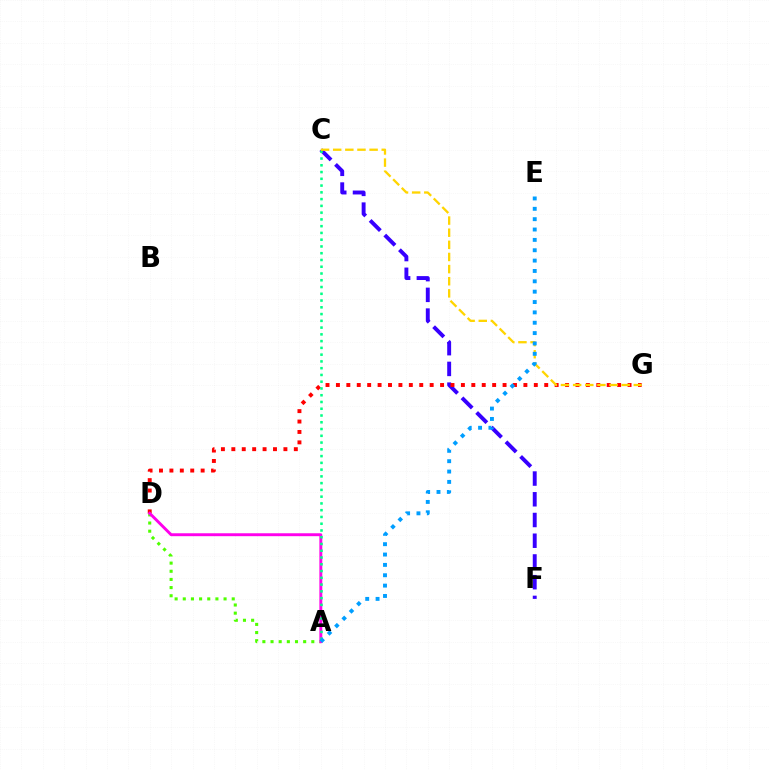{('C', 'F'): [{'color': '#3700ff', 'line_style': 'dashed', 'thickness': 2.82}], ('A', 'D'): [{'color': '#4fff00', 'line_style': 'dotted', 'thickness': 2.22}, {'color': '#ff00ed', 'line_style': 'solid', 'thickness': 2.1}], ('D', 'G'): [{'color': '#ff0000', 'line_style': 'dotted', 'thickness': 2.83}], ('A', 'C'): [{'color': '#00ff86', 'line_style': 'dotted', 'thickness': 1.84}], ('C', 'G'): [{'color': '#ffd500', 'line_style': 'dashed', 'thickness': 1.65}], ('A', 'E'): [{'color': '#009eff', 'line_style': 'dotted', 'thickness': 2.81}]}